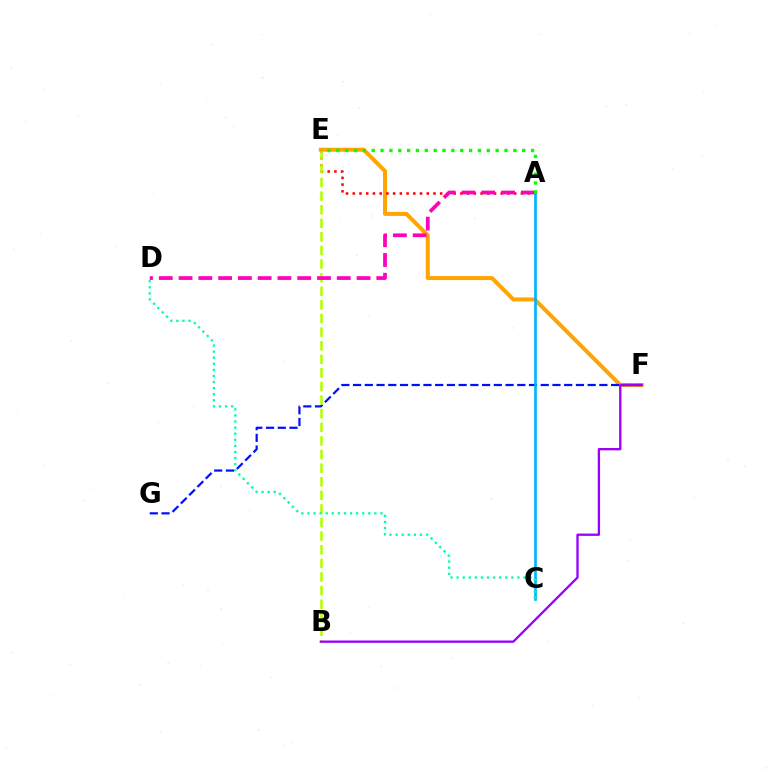{('E', 'F'): [{'color': '#ffa500', 'line_style': 'solid', 'thickness': 2.88}], ('F', 'G'): [{'color': '#0010ff', 'line_style': 'dashed', 'thickness': 1.59}], ('A', 'E'): [{'color': '#ff0000', 'line_style': 'dotted', 'thickness': 1.83}, {'color': '#08ff00', 'line_style': 'dotted', 'thickness': 2.41}], ('B', 'E'): [{'color': '#b3ff00', 'line_style': 'dashed', 'thickness': 1.85}], ('A', 'C'): [{'color': '#00b5ff', 'line_style': 'solid', 'thickness': 1.92}], ('A', 'D'): [{'color': '#ff00bd', 'line_style': 'dashed', 'thickness': 2.69}], ('C', 'D'): [{'color': '#00ff9d', 'line_style': 'dotted', 'thickness': 1.65}], ('B', 'F'): [{'color': '#9b00ff', 'line_style': 'solid', 'thickness': 1.67}]}